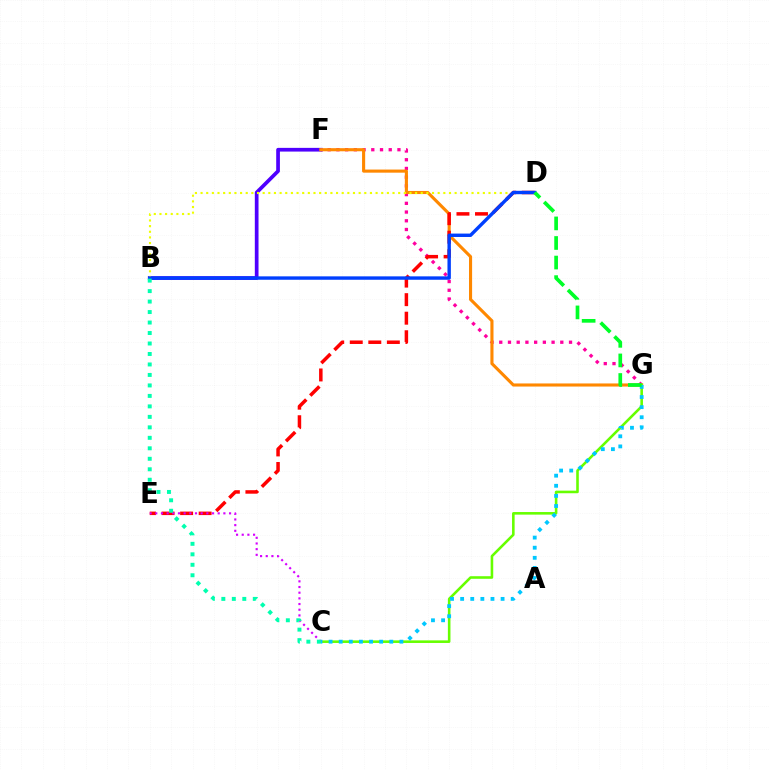{('B', 'F'): [{'color': '#4f00ff', 'line_style': 'solid', 'thickness': 2.67}], ('F', 'G'): [{'color': '#ff00a0', 'line_style': 'dotted', 'thickness': 2.37}, {'color': '#ff8800', 'line_style': 'solid', 'thickness': 2.23}], ('C', 'G'): [{'color': '#66ff00', 'line_style': 'solid', 'thickness': 1.86}, {'color': '#00c7ff', 'line_style': 'dotted', 'thickness': 2.75}], ('B', 'D'): [{'color': '#eeff00', 'line_style': 'dotted', 'thickness': 1.53}, {'color': '#003fff', 'line_style': 'solid', 'thickness': 2.45}], ('D', 'E'): [{'color': '#ff0000', 'line_style': 'dashed', 'thickness': 2.52}], ('C', 'E'): [{'color': '#d600ff', 'line_style': 'dotted', 'thickness': 1.54}], ('B', 'C'): [{'color': '#00ffaf', 'line_style': 'dotted', 'thickness': 2.85}], ('D', 'G'): [{'color': '#00ff27', 'line_style': 'dashed', 'thickness': 2.66}]}